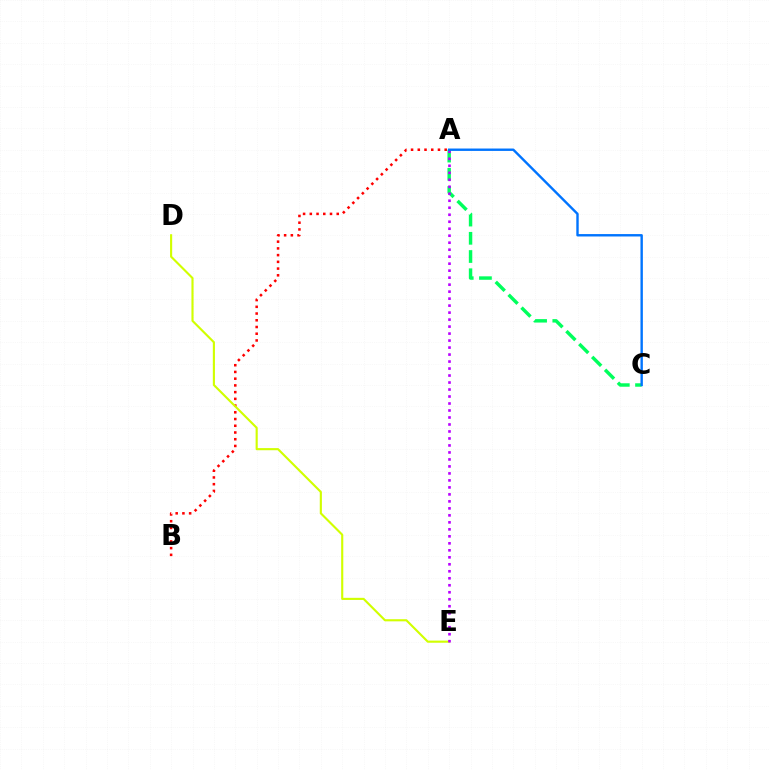{('A', 'B'): [{'color': '#ff0000', 'line_style': 'dotted', 'thickness': 1.83}], ('D', 'E'): [{'color': '#d1ff00', 'line_style': 'solid', 'thickness': 1.53}], ('A', 'C'): [{'color': '#00ff5c', 'line_style': 'dashed', 'thickness': 2.47}, {'color': '#0074ff', 'line_style': 'solid', 'thickness': 1.73}], ('A', 'E'): [{'color': '#b900ff', 'line_style': 'dotted', 'thickness': 1.9}]}